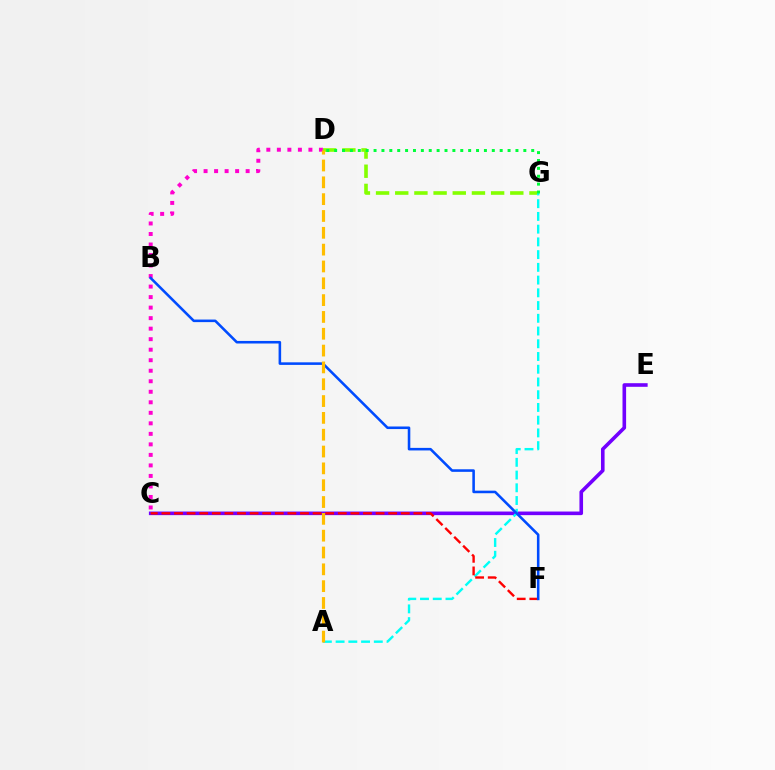{('C', 'E'): [{'color': '#7200ff', 'line_style': 'solid', 'thickness': 2.6}], ('D', 'G'): [{'color': '#84ff00', 'line_style': 'dashed', 'thickness': 2.61}, {'color': '#00ff39', 'line_style': 'dotted', 'thickness': 2.14}], ('A', 'G'): [{'color': '#00fff6', 'line_style': 'dashed', 'thickness': 1.73}], ('C', 'D'): [{'color': '#ff00cf', 'line_style': 'dotted', 'thickness': 2.86}], ('C', 'F'): [{'color': '#ff0000', 'line_style': 'dashed', 'thickness': 1.71}], ('B', 'F'): [{'color': '#004bff', 'line_style': 'solid', 'thickness': 1.85}], ('A', 'D'): [{'color': '#ffbd00', 'line_style': 'dashed', 'thickness': 2.29}]}